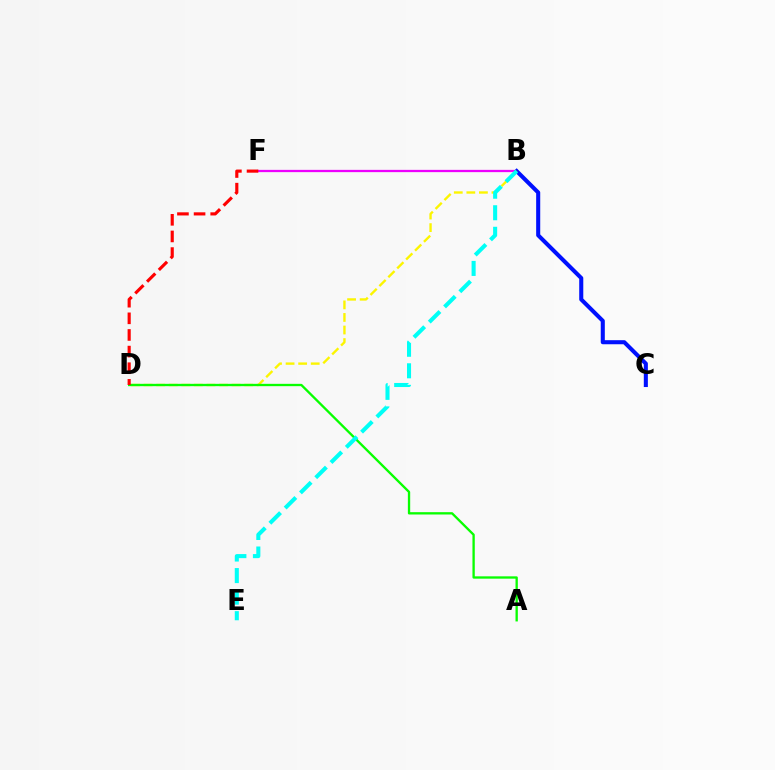{('B', 'F'): [{'color': '#ee00ff', 'line_style': 'solid', 'thickness': 1.64}], ('B', 'C'): [{'color': '#0010ff', 'line_style': 'solid', 'thickness': 2.93}], ('B', 'D'): [{'color': '#fcf500', 'line_style': 'dashed', 'thickness': 1.71}], ('A', 'D'): [{'color': '#08ff00', 'line_style': 'solid', 'thickness': 1.67}], ('D', 'F'): [{'color': '#ff0000', 'line_style': 'dashed', 'thickness': 2.26}], ('B', 'E'): [{'color': '#00fff6', 'line_style': 'dashed', 'thickness': 2.93}]}